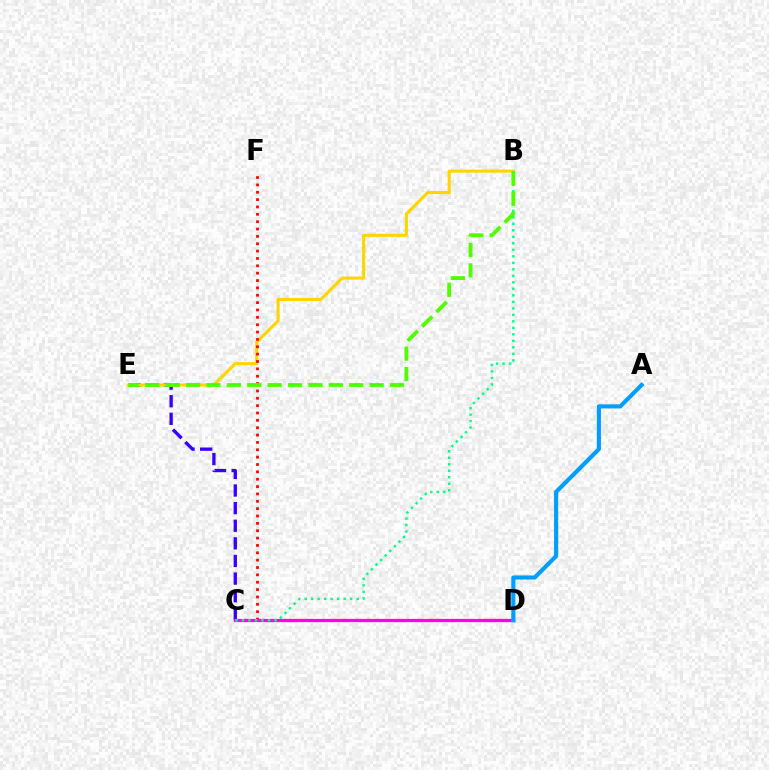{('C', 'E'): [{'color': '#3700ff', 'line_style': 'dashed', 'thickness': 2.39}], ('B', 'E'): [{'color': '#ffd500', 'line_style': 'solid', 'thickness': 2.22}, {'color': '#4fff00', 'line_style': 'dashed', 'thickness': 2.77}], ('C', 'F'): [{'color': '#ff0000', 'line_style': 'dotted', 'thickness': 2.0}], ('C', 'D'): [{'color': '#ff00ed', 'line_style': 'solid', 'thickness': 2.32}], ('B', 'C'): [{'color': '#00ff86', 'line_style': 'dotted', 'thickness': 1.77}], ('A', 'D'): [{'color': '#009eff', 'line_style': 'solid', 'thickness': 2.97}]}